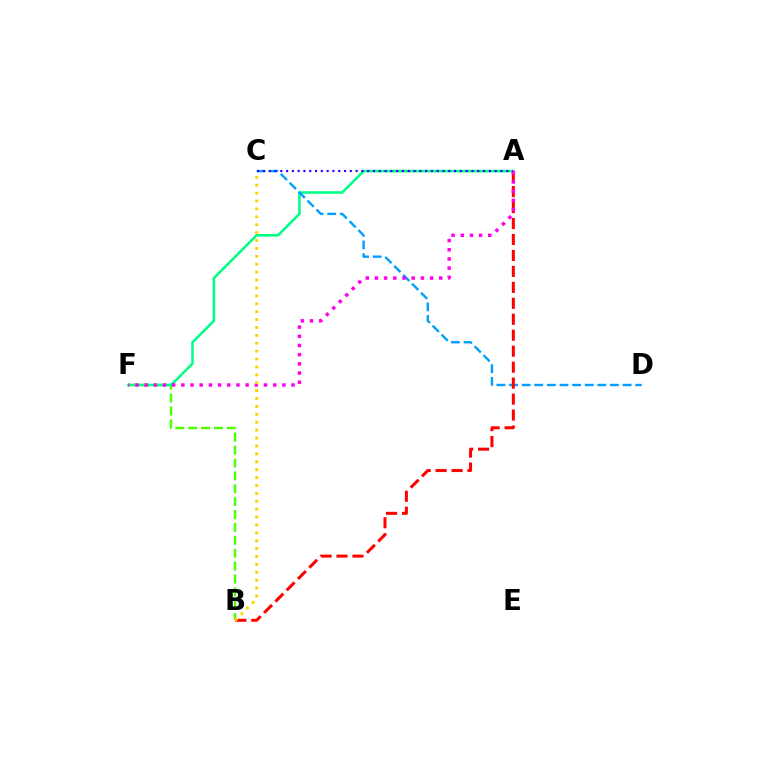{('B', 'F'): [{'color': '#4fff00', 'line_style': 'dashed', 'thickness': 1.75}], ('A', 'F'): [{'color': '#00ff86', 'line_style': 'solid', 'thickness': 1.86}, {'color': '#ff00ed', 'line_style': 'dotted', 'thickness': 2.49}], ('C', 'D'): [{'color': '#009eff', 'line_style': 'dashed', 'thickness': 1.71}], ('A', 'C'): [{'color': '#3700ff', 'line_style': 'dotted', 'thickness': 1.57}], ('A', 'B'): [{'color': '#ff0000', 'line_style': 'dashed', 'thickness': 2.17}], ('B', 'C'): [{'color': '#ffd500', 'line_style': 'dotted', 'thickness': 2.15}]}